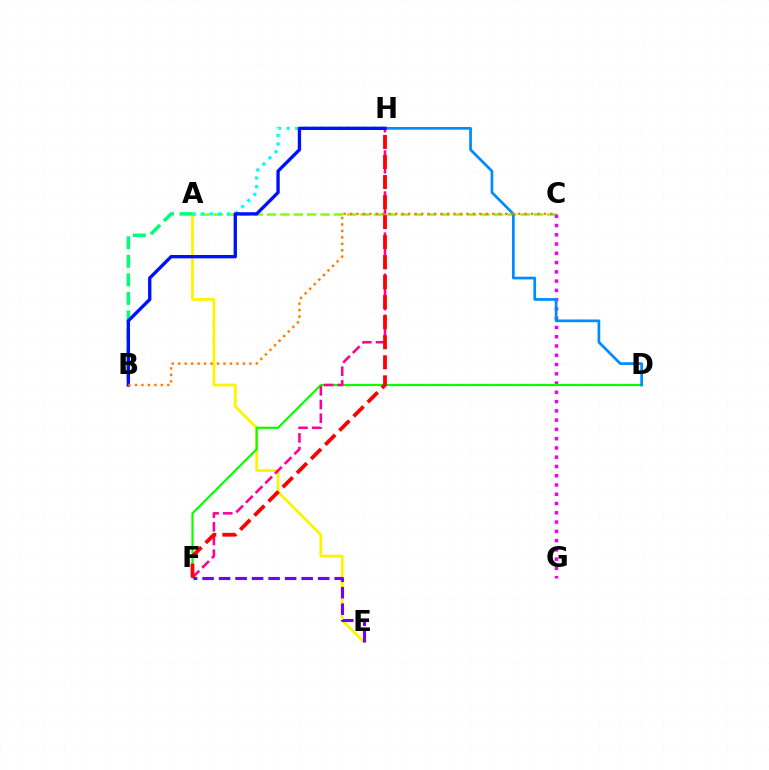{('A', 'E'): [{'color': '#fcf500', 'line_style': 'solid', 'thickness': 2.03}], ('A', 'C'): [{'color': '#84ff00', 'line_style': 'dashed', 'thickness': 1.81}], ('C', 'G'): [{'color': '#ee00ff', 'line_style': 'dotted', 'thickness': 2.52}], ('D', 'F'): [{'color': '#08ff00', 'line_style': 'solid', 'thickness': 1.58}], ('A', 'H'): [{'color': '#00fff6', 'line_style': 'dotted', 'thickness': 2.33}], ('A', 'B'): [{'color': '#00ff74', 'line_style': 'dashed', 'thickness': 2.52}], ('F', 'H'): [{'color': '#ff0094', 'line_style': 'dashed', 'thickness': 1.86}, {'color': '#ff0000', 'line_style': 'dashed', 'thickness': 2.72}], ('D', 'H'): [{'color': '#008cff', 'line_style': 'solid', 'thickness': 1.97}], ('B', 'H'): [{'color': '#0010ff', 'line_style': 'solid', 'thickness': 2.41}], ('B', 'C'): [{'color': '#ff7c00', 'line_style': 'dotted', 'thickness': 1.76}], ('E', 'F'): [{'color': '#7200ff', 'line_style': 'dashed', 'thickness': 2.24}]}